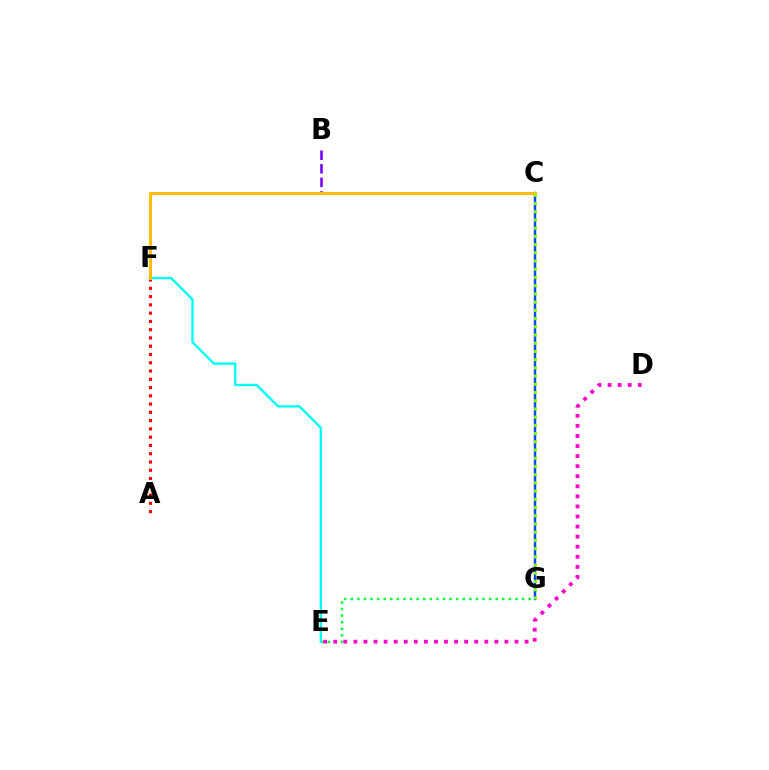{('C', 'G'): [{'color': '#004bff', 'line_style': 'solid', 'thickness': 1.78}, {'color': '#84ff00', 'line_style': 'dotted', 'thickness': 2.23}], ('E', 'G'): [{'color': '#00ff39', 'line_style': 'dotted', 'thickness': 1.79}], ('E', 'F'): [{'color': '#00fff6', 'line_style': 'solid', 'thickness': 1.7}], ('B', 'C'): [{'color': '#7200ff', 'line_style': 'dashed', 'thickness': 1.84}], ('A', 'F'): [{'color': '#ff0000', 'line_style': 'dotted', 'thickness': 2.25}], ('C', 'F'): [{'color': '#ffbd00', 'line_style': 'solid', 'thickness': 2.16}], ('D', 'E'): [{'color': '#ff00cf', 'line_style': 'dotted', 'thickness': 2.74}]}